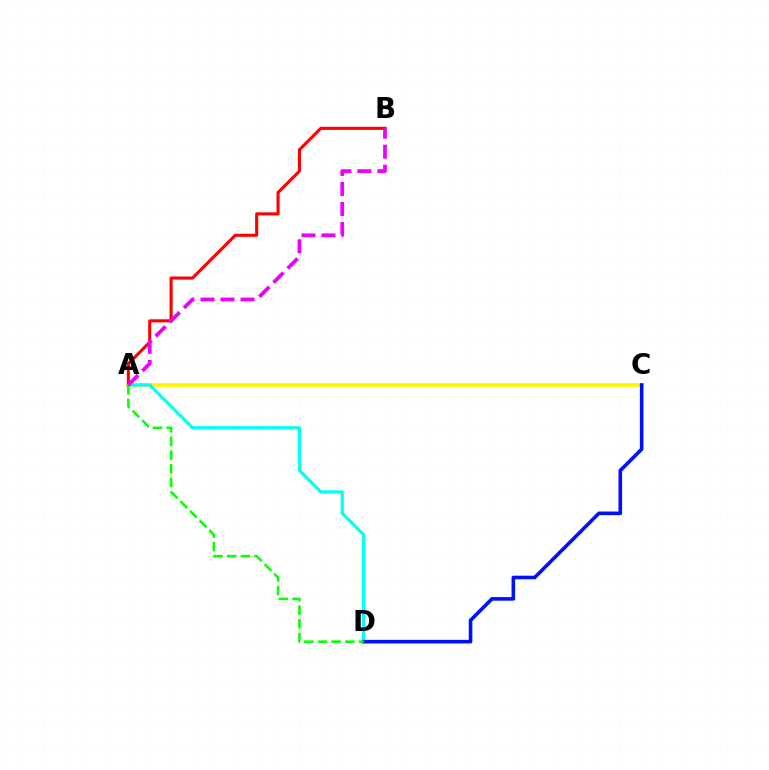{('A', 'C'): [{'color': '#fcf500', 'line_style': 'solid', 'thickness': 2.69}], ('A', 'B'): [{'color': '#ff0000', 'line_style': 'solid', 'thickness': 2.22}, {'color': '#ee00ff', 'line_style': 'dashed', 'thickness': 2.72}], ('A', 'D'): [{'color': '#00fff6', 'line_style': 'solid', 'thickness': 2.29}, {'color': '#08ff00', 'line_style': 'dashed', 'thickness': 1.86}], ('C', 'D'): [{'color': '#0010ff', 'line_style': 'solid', 'thickness': 2.6}]}